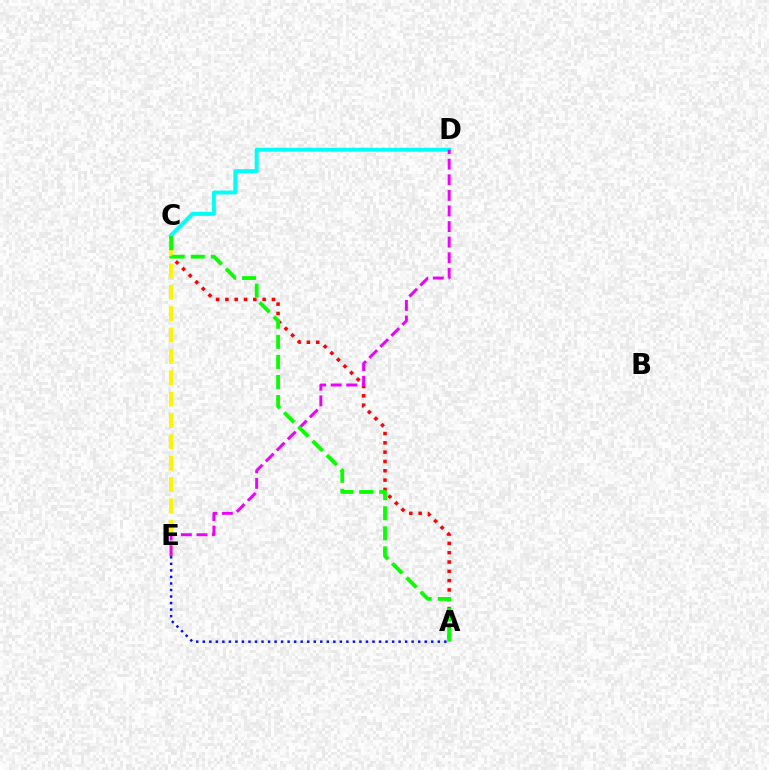{('A', 'C'): [{'color': '#ff0000', 'line_style': 'dotted', 'thickness': 2.53}, {'color': '#08ff00', 'line_style': 'dashed', 'thickness': 2.73}], ('A', 'E'): [{'color': '#0010ff', 'line_style': 'dotted', 'thickness': 1.77}], ('C', 'E'): [{'color': '#fcf500', 'line_style': 'dashed', 'thickness': 2.9}], ('C', 'D'): [{'color': '#00fff6', 'line_style': 'solid', 'thickness': 2.83}], ('D', 'E'): [{'color': '#ee00ff', 'line_style': 'dashed', 'thickness': 2.12}]}